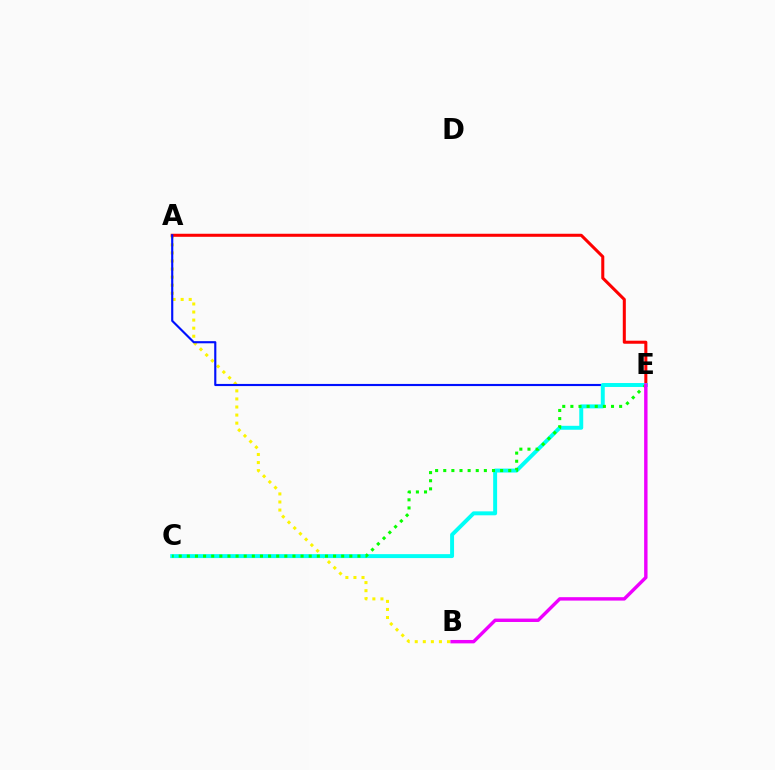{('A', 'B'): [{'color': '#fcf500', 'line_style': 'dotted', 'thickness': 2.19}], ('A', 'E'): [{'color': '#ff0000', 'line_style': 'solid', 'thickness': 2.19}, {'color': '#0010ff', 'line_style': 'solid', 'thickness': 1.54}], ('C', 'E'): [{'color': '#00fff6', 'line_style': 'solid', 'thickness': 2.84}, {'color': '#08ff00', 'line_style': 'dotted', 'thickness': 2.21}], ('B', 'E'): [{'color': '#ee00ff', 'line_style': 'solid', 'thickness': 2.45}]}